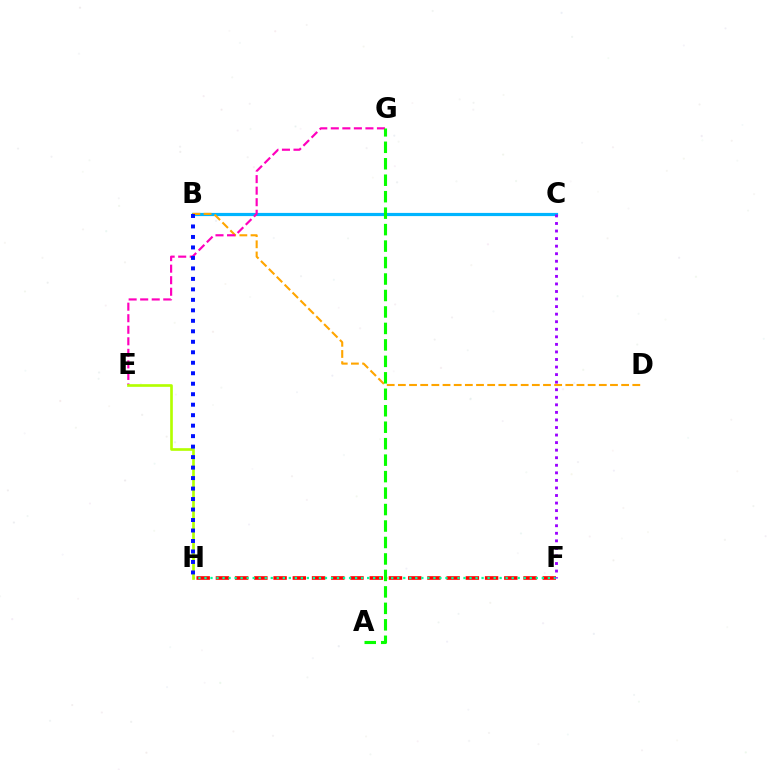{('F', 'H'): [{'color': '#ff0000', 'line_style': 'dashed', 'thickness': 2.61}, {'color': '#00ff9d', 'line_style': 'dotted', 'thickness': 1.64}], ('B', 'C'): [{'color': '#00b5ff', 'line_style': 'solid', 'thickness': 2.29}], ('B', 'D'): [{'color': '#ffa500', 'line_style': 'dashed', 'thickness': 1.52}], ('E', 'G'): [{'color': '#ff00bd', 'line_style': 'dashed', 'thickness': 1.57}], ('E', 'H'): [{'color': '#b3ff00', 'line_style': 'solid', 'thickness': 1.92}], ('A', 'G'): [{'color': '#08ff00', 'line_style': 'dashed', 'thickness': 2.24}], ('C', 'F'): [{'color': '#9b00ff', 'line_style': 'dotted', 'thickness': 2.05}], ('B', 'H'): [{'color': '#0010ff', 'line_style': 'dotted', 'thickness': 2.85}]}